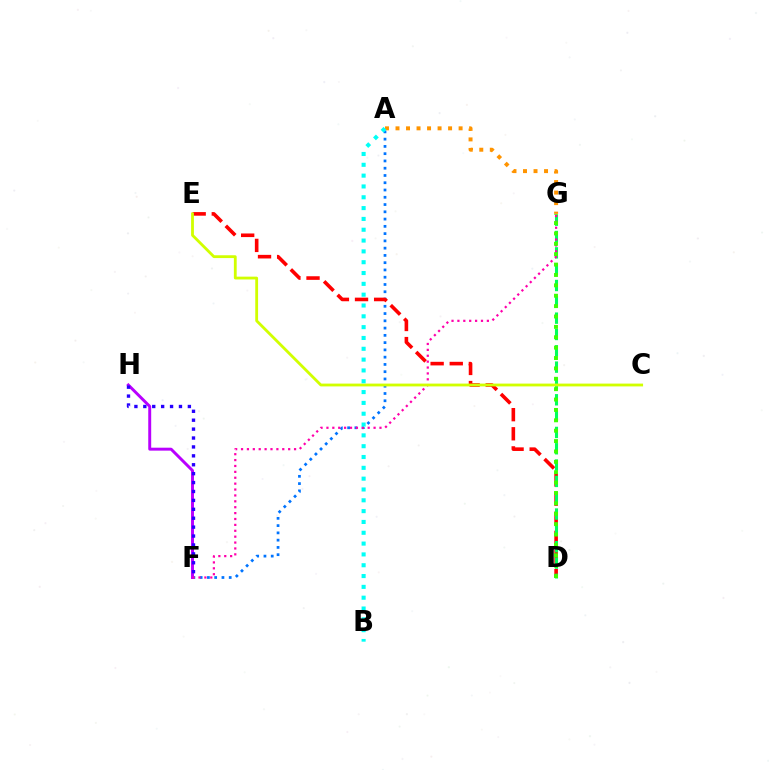{('A', 'F'): [{'color': '#0074ff', 'line_style': 'dotted', 'thickness': 1.97}], ('D', 'E'): [{'color': '#ff0000', 'line_style': 'dashed', 'thickness': 2.6}], ('F', 'H'): [{'color': '#b900ff', 'line_style': 'solid', 'thickness': 2.12}, {'color': '#2500ff', 'line_style': 'dotted', 'thickness': 2.42}], ('A', 'G'): [{'color': '#ff9400', 'line_style': 'dotted', 'thickness': 2.86}], ('D', 'G'): [{'color': '#00ff5c', 'line_style': 'dashed', 'thickness': 2.22}, {'color': '#3dff00', 'line_style': 'dotted', 'thickness': 2.82}], ('F', 'G'): [{'color': '#ff00ac', 'line_style': 'dotted', 'thickness': 1.6}], ('C', 'E'): [{'color': '#d1ff00', 'line_style': 'solid', 'thickness': 2.03}], ('A', 'B'): [{'color': '#00fff6', 'line_style': 'dotted', 'thickness': 2.94}]}